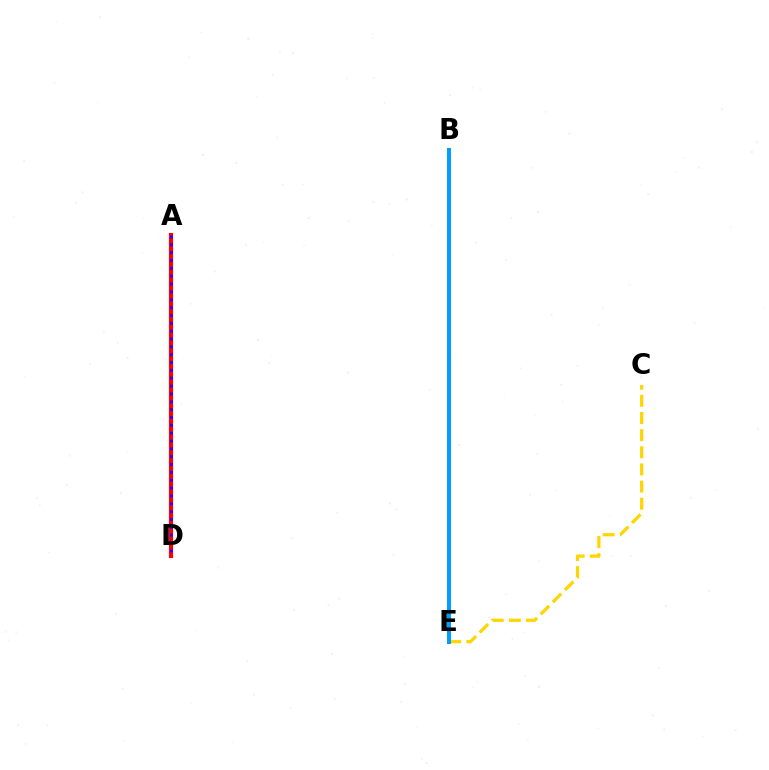{('C', 'E'): [{'color': '#ffd500', 'line_style': 'dashed', 'thickness': 2.33}], ('B', 'E'): [{'color': '#4fff00', 'line_style': 'dotted', 'thickness': 2.62}, {'color': '#ff00ed', 'line_style': 'dashed', 'thickness': 2.56}, {'color': '#00ff86', 'line_style': 'dotted', 'thickness': 1.51}, {'color': '#009eff', 'line_style': 'solid', 'thickness': 2.87}], ('A', 'D'): [{'color': '#ff0000', 'line_style': 'solid', 'thickness': 2.99}, {'color': '#3700ff', 'line_style': 'dotted', 'thickness': 2.13}]}